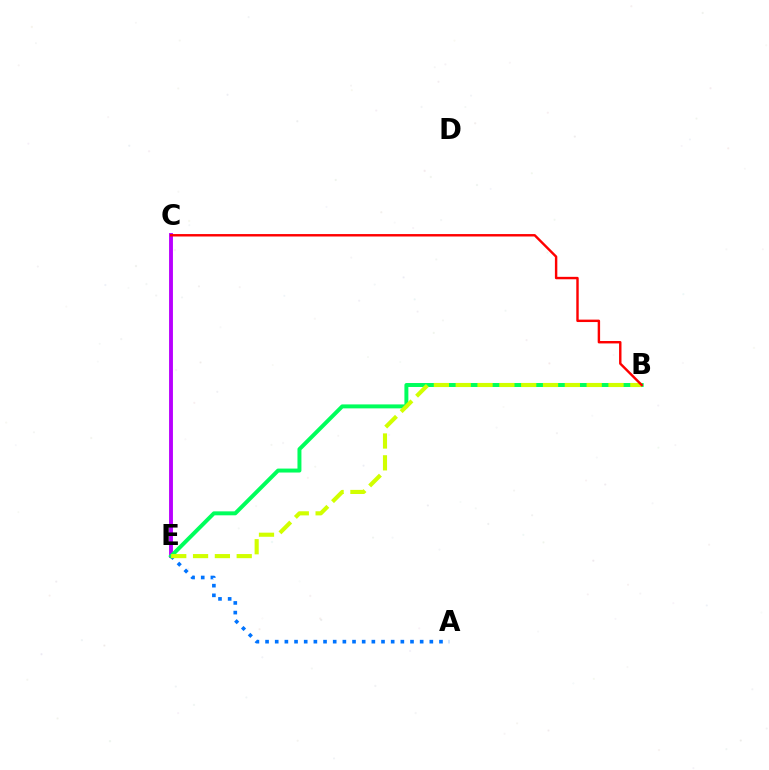{('C', 'E'): [{'color': '#b900ff', 'line_style': 'solid', 'thickness': 2.79}], ('A', 'E'): [{'color': '#0074ff', 'line_style': 'dotted', 'thickness': 2.63}], ('B', 'E'): [{'color': '#00ff5c', 'line_style': 'solid', 'thickness': 2.85}, {'color': '#d1ff00', 'line_style': 'dashed', 'thickness': 2.97}], ('B', 'C'): [{'color': '#ff0000', 'line_style': 'solid', 'thickness': 1.75}]}